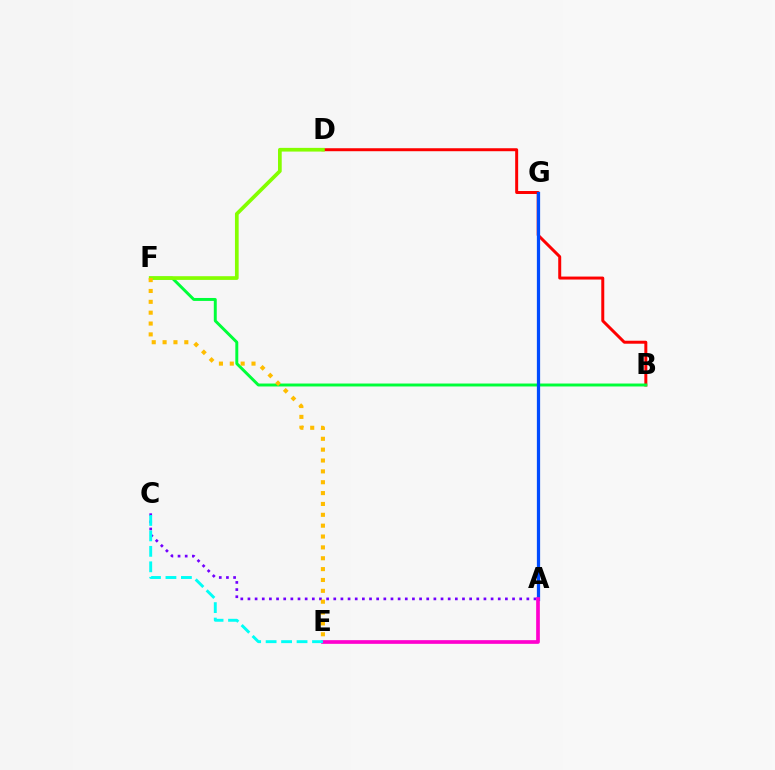{('B', 'D'): [{'color': '#ff0000', 'line_style': 'solid', 'thickness': 2.14}], ('B', 'F'): [{'color': '#00ff39', 'line_style': 'solid', 'thickness': 2.12}], ('D', 'F'): [{'color': '#84ff00', 'line_style': 'solid', 'thickness': 2.67}], ('A', 'C'): [{'color': '#7200ff', 'line_style': 'dotted', 'thickness': 1.94}], ('A', 'G'): [{'color': '#004bff', 'line_style': 'solid', 'thickness': 2.34}], ('E', 'F'): [{'color': '#ffbd00', 'line_style': 'dotted', 'thickness': 2.95}], ('A', 'E'): [{'color': '#ff00cf', 'line_style': 'solid', 'thickness': 2.65}], ('C', 'E'): [{'color': '#00fff6', 'line_style': 'dashed', 'thickness': 2.1}]}